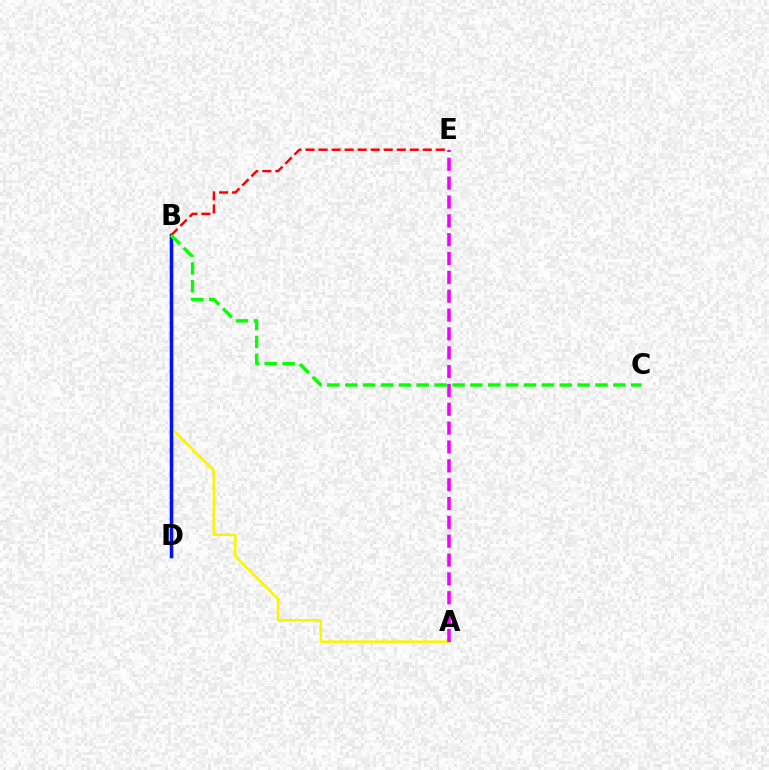{('B', 'D'): [{'color': '#00fff6', 'line_style': 'solid', 'thickness': 2.4}, {'color': '#0010ff', 'line_style': 'solid', 'thickness': 2.51}], ('A', 'B'): [{'color': '#fcf500', 'line_style': 'solid', 'thickness': 1.87}], ('B', 'E'): [{'color': '#ff0000', 'line_style': 'dashed', 'thickness': 1.77}], ('A', 'E'): [{'color': '#ee00ff', 'line_style': 'dashed', 'thickness': 2.56}], ('B', 'C'): [{'color': '#08ff00', 'line_style': 'dashed', 'thickness': 2.43}]}